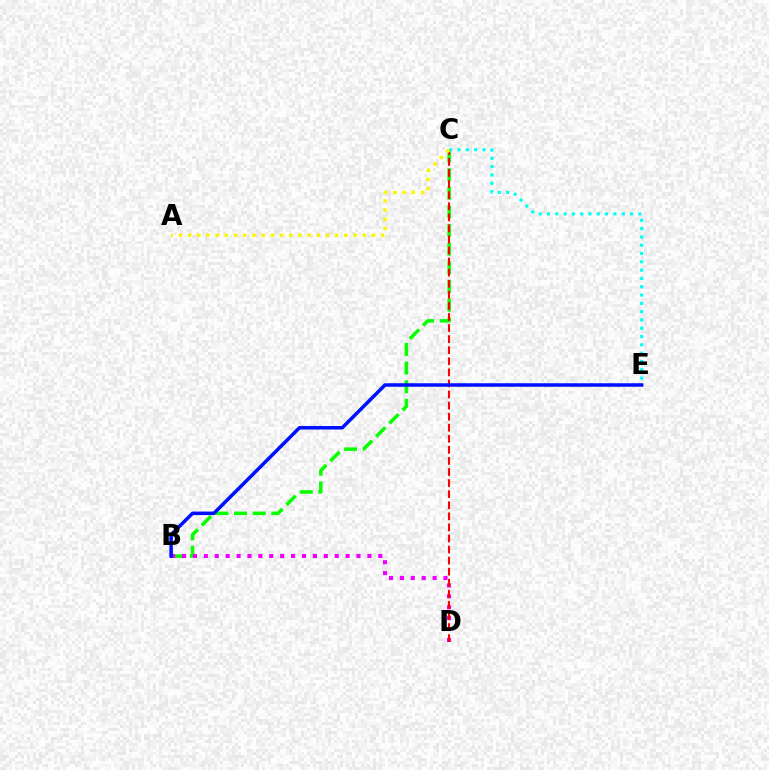{('B', 'C'): [{'color': '#08ff00', 'line_style': 'dashed', 'thickness': 2.53}], ('B', 'D'): [{'color': '#ee00ff', 'line_style': 'dotted', 'thickness': 2.96}], ('C', 'E'): [{'color': '#00fff6', 'line_style': 'dotted', 'thickness': 2.26}], ('C', 'D'): [{'color': '#ff0000', 'line_style': 'dashed', 'thickness': 1.5}], ('B', 'E'): [{'color': '#0010ff', 'line_style': 'solid', 'thickness': 2.53}], ('A', 'C'): [{'color': '#fcf500', 'line_style': 'dotted', 'thickness': 2.5}]}